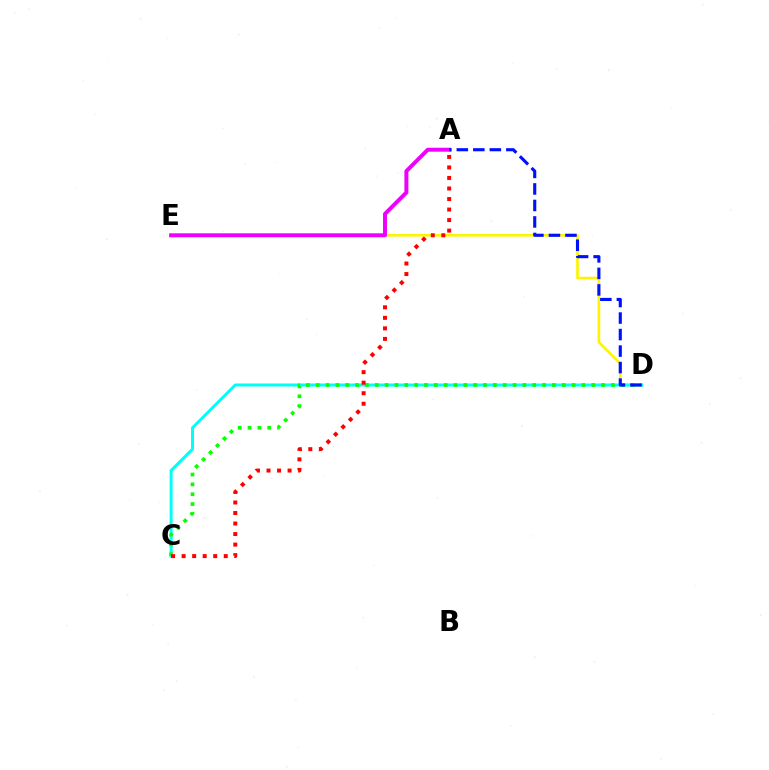{('D', 'E'): [{'color': '#fcf500', 'line_style': 'solid', 'thickness': 1.92}], ('A', 'E'): [{'color': '#ee00ff', 'line_style': 'solid', 'thickness': 2.85}], ('C', 'D'): [{'color': '#00fff6', 'line_style': 'solid', 'thickness': 2.16}, {'color': '#08ff00', 'line_style': 'dotted', 'thickness': 2.67}], ('A', 'D'): [{'color': '#0010ff', 'line_style': 'dashed', 'thickness': 2.24}], ('A', 'C'): [{'color': '#ff0000', 'line_style': 'dotted', 'thickness': 2.86}]}